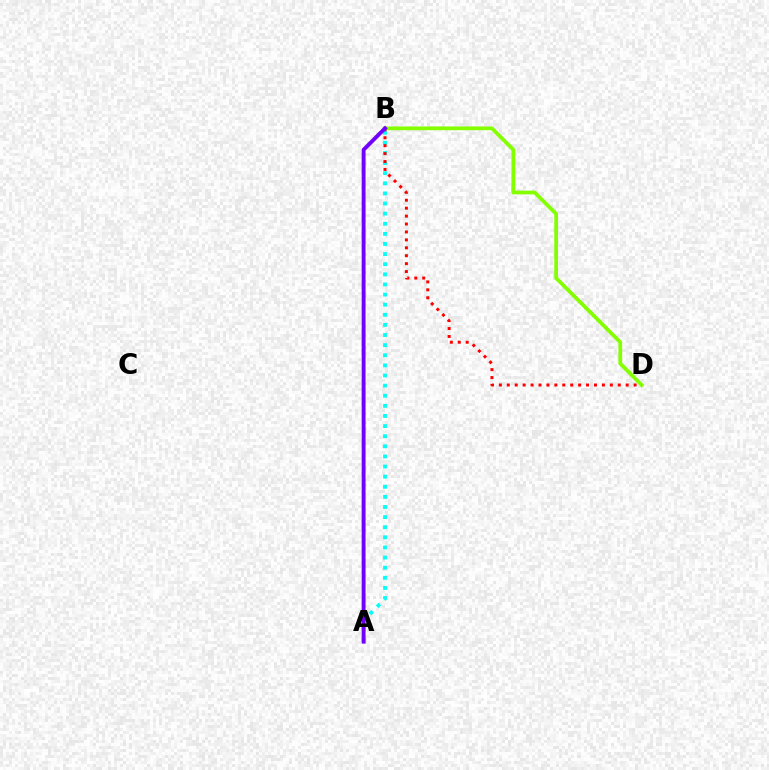{('B', 'D'): [{'color': '#84ff00', 'line_style': 'solid', 'thickness': 2.7}, {'color': '#ff0000', 'line_style': 'dotted', 'thickness': 2.15}], ('A', 'B'): [{'color': '#00fff6', 'line_style': 'dotted', 'thickness': 2.75}, {'color': '#7200ff', 'line_style': 'solid', 'thickness': 2.8}]}